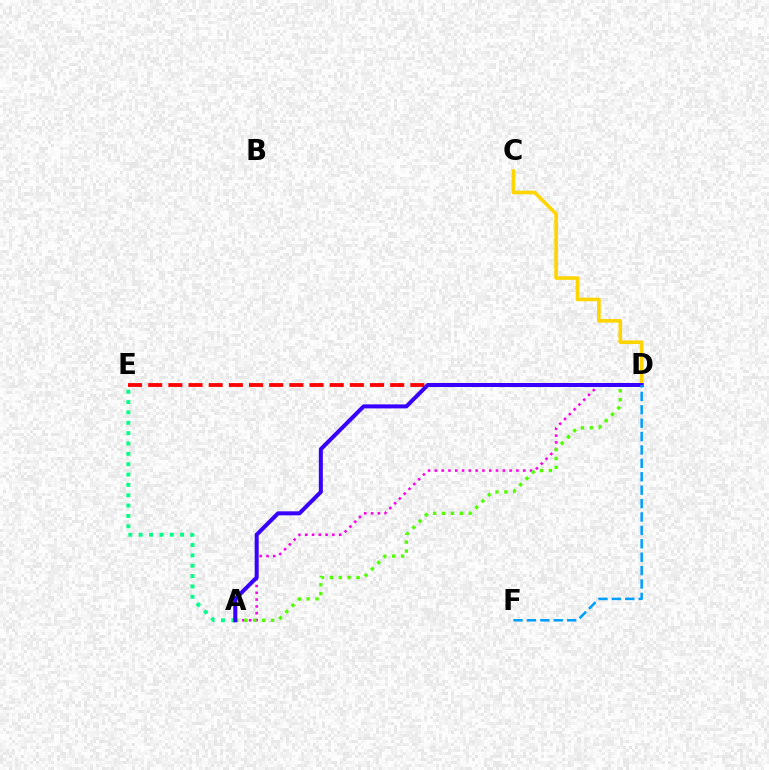{('A', 'D'): [{'color': '#ff00ed', 'line_style': 'dotted', 'thickness': 1.85}, {'color': '#4fff00', 'line_style': 'dotted', 'thickness': 2.42}, {'color': '#3700ff', 'line_style': 'solid', 'thickness': 2.89}], ('A', 'E'): [{'color': '#00ff86', 'line_style': 'dotted', 'thickness': 2.81}], ('C', 'D'): [{'color': '#ffd500', 'line_style': 'solid', 'thickness': 2.6}], ('D', 'E'): [{'color': '#ff0000', 'line_style': 'dashed', 'thickness': 2.74}], ('D', 'F'): [{'color': '#009eff', 'line_style': 'dashed', 'thickness': 1.82}]}